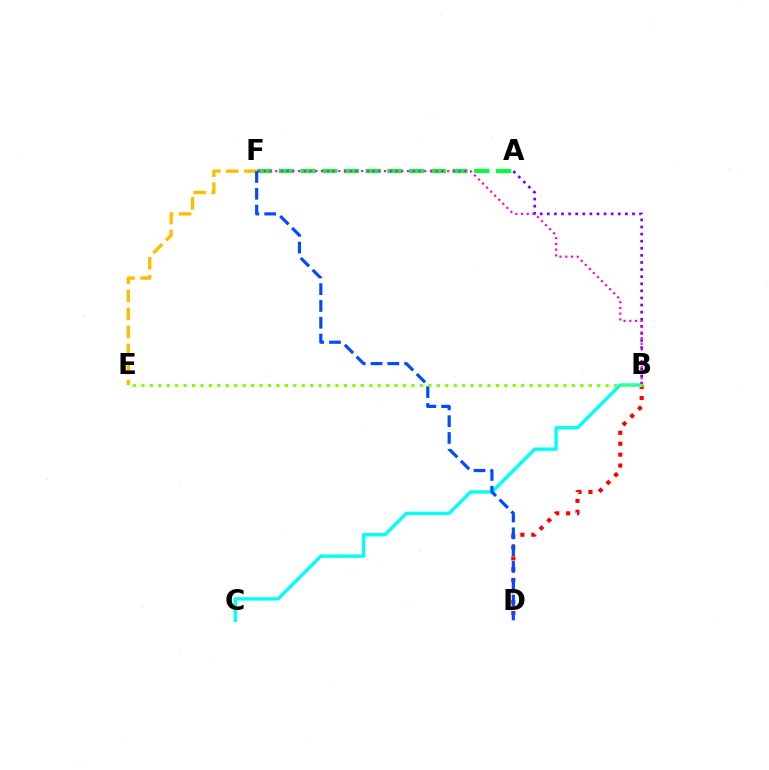{('B', 'D'): [{'color': '#ff0000', 'line_style': 'dotted', 'thickness': 2.97}], ('B', 'C'): [{'color': '#00fff6', 'line_style': 'solid', 'thickness': 2.43}], ('A', 'F'): [{'color': '#00ff39', 'line_style': 'dashed', 'thickness': 2.95}], ('A', 'B'): [{'color': '#7200ff', 'line_style': 'dotted', 'thickness': 1.93}], ('E', 'F'): [{'color': '#ffbd00', 'line_style': 'dashed', 'thickness': 2.45}], ('D', 'F'): [{'color': '#004bff', 'line_style': 'dashed', 'thickness': 2.28}], ('B', 'F'): [{'color': '#ff00cf', 'line_style': 'dotted', 'thickness': 1.56}], ('B', 'E'): [{'color': '#84ff00', 'line_style': 'dotted', 'thickness': 2.29}]}